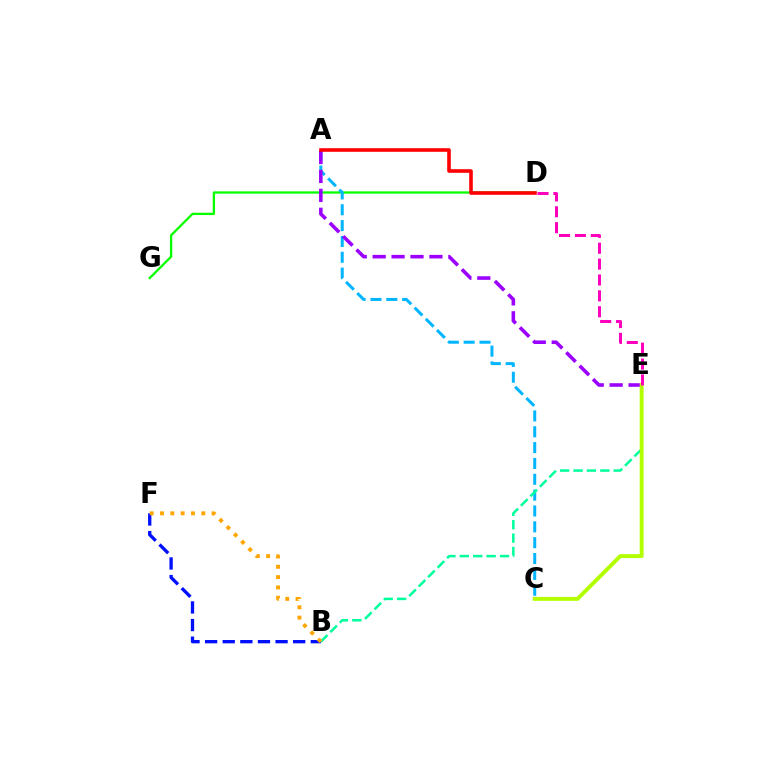{('D', 'G'): [{'color': '#08ff00', 'line_style': 'solid', 'thickness': 1.65}], ('A', 'C'): [{'color': '#00b5ff', 'line_style': 'dashed', 'thickness': 2.15}], ('B', 'F'): [{'color': '#0010ff', 'line_style': 'dashed', 'thickness': 2.39}, {'color': '#ffa500', 'line_style': 'dotted', 'thickness': 2.8}], ('B', 'E'): [{'color': '#00ff9d', 'line_style': 'dashed', 'thickness': 1.82}], ('A', 'E'): [{'color': '#9b00ff', 'line_style': 'dashed', 'thickness': 2.57}], ('A', 'D'): [{'color': '#ff0000', 'line_style': 'solid', 'thickness': 2.59}], ('C', 'E'): [{'color': '#b3ff00', 'line_style': 'solid', 'thickness': 2.81}], ('D', 'E'): [{'color': '#ff00bd', 'line_style': 'dashed', 'thickness': 2.16}]}